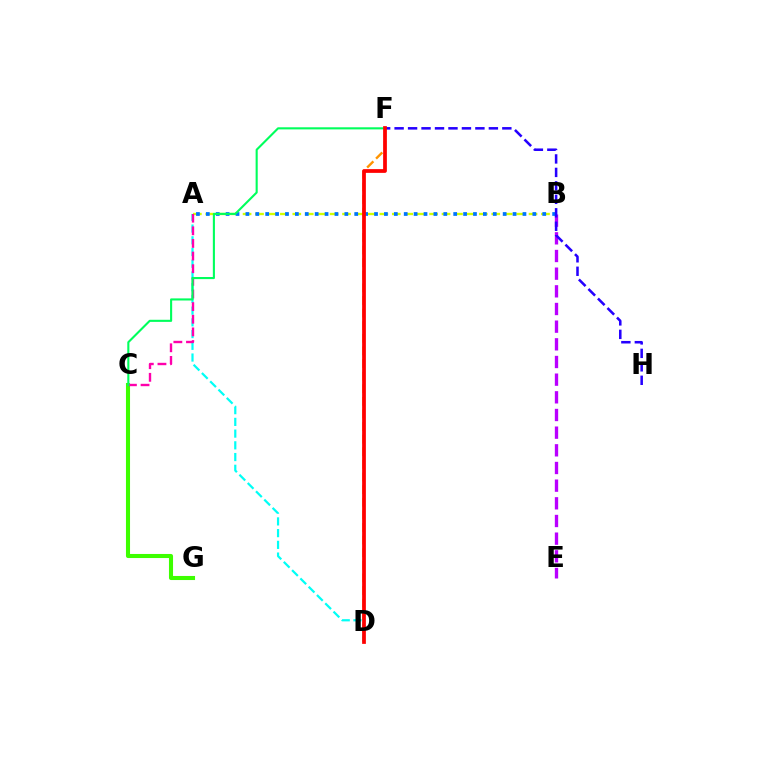{('A', 'B'): [{'color': '#d1ff00', 'line_style': 'dashed', 'thickness': 1.69}, {'color': '#0074ff', 'line_style': 'dotted', 'thickness': 2.69}], ('B', 'E'): [{'color': '#b900ff', 'line_style': 'dashed', 'thickness': 2.4}], ('D', 'F'): [{'color': '#ff9400', 'line_style': 'dashed', 'thickness': 1.71}, {'color': '#ff0000', 'line_style': 'solid', 'thickness': 2.69}], ('A', 'D'): [{'color': '#00fff6', 'line_style': 'dashed', 'thickness': 1.59}], ('C', 'G'): [{'color': '#3dff00', 'line_style': 'solid', 'thickness': 2.93}], ('A', 'C'): [{'color': '#ff00ac', 'line_style': 'dashed', 'thickness': 1.72}], ('F', 'H'): [{'color': '#2500ff', 'line_style': 'dashed', 'thickness': 1.83}], ('C', 'F'): [{'color': '#00ff5c', 'line_style': 'solid', 'thickness': 1.52}]}